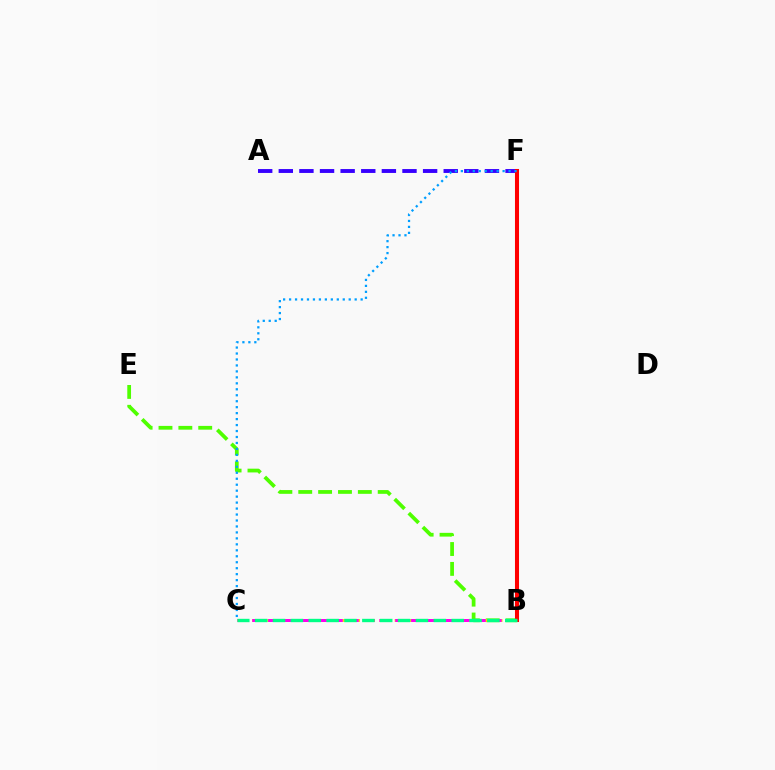{('B', 'E'): [{'color': '#4fff00', 'line_style': 'dashed', 'thickness': 2.7}], ('A', 'F'): [{'color': '#3700ff', 'line_style': 'dashed', 'thickness': 2.8}], ('B', 'C'): [{'color': '#ffd500', 'line_style': 'dotted', 'thickness': 2.04}, {'color': '#ff00ed', 'line_style': 'dashed', 'thickness': 2.16}, {'color': '#00ff86', 'line_style': 'dashed', 'thickness': 2.43}], ('B', 'F'): [{'color': '#ff0000', 'line_style': 'solid', 'thickness': 2.92}], ('C', 'F'): [{'color': '#009eff', 'line_style': 'dotted', 'thickness': 1.62}]}